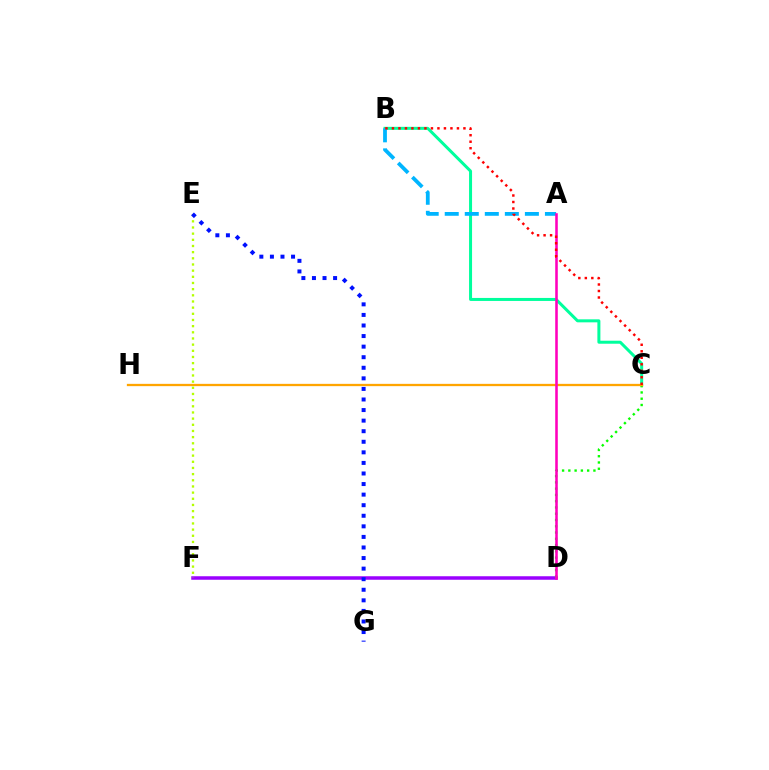{('D', 'F'): [{'color': '#9b00ff', 'line_style': 'solid', 'thickness': 2.53}], ('B', 'C'): [{'color': '#00ff9d', 'line_style': 'solid', 'thickness': 2.17}, {'color': '#ff0000', 'line_style': 'dotted', 'thickness': 1.77}], ('A', 'B'): [{'color': '#00b5ff', 'line_style': 'dashed', 'thickness': 2.72}], ('C', 'D'): [{'color': '#08ff00', 'line_style': 'dotted', 'thickness': 1.7}], ('C', 'H'): [{'color': '#ffa500', 'line_style': 'solid', 'thickness': 1.65}], ('A', 'D'): [{'color': '#ff00bd', 'line_style': 'solid', 'thickness': 1.85}], ('E', 'F'): [{'color': '#b3ff00', 'line_style': 'dotted', 'thickness': 1.68}], ('E', 'G'): [{'color': '#0010ff', 'line_style': 'dotted', 'thickness': 2.87}]}